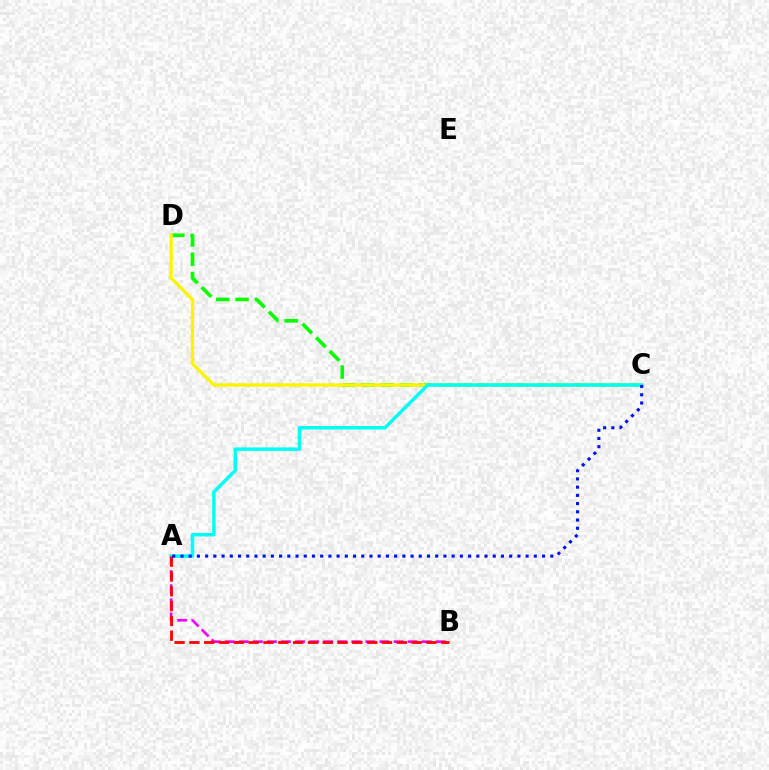{('C', 'D'): [{'color': '#08ff00', 'line_style': 'dashed', 'thickness': 2.62}, {'color': '#fcf500', 'line_style': 'solid', 'thickness': 2.43}], ('A', 'B'): [{'color': '#ee00ff', 'line_style': 'dashed', 'thickness': 1.91}, {'color': '#ff0000', 'line_style': 'dashed', 'thickness': 2.01}], ('A', 'C'): [{'color': '#00fff6', 'line_style': 'solid', 'thickness': 2.51}, {'color': '#0010ff', 'line_style': 'dotted', 'thickness': 2.23}]}